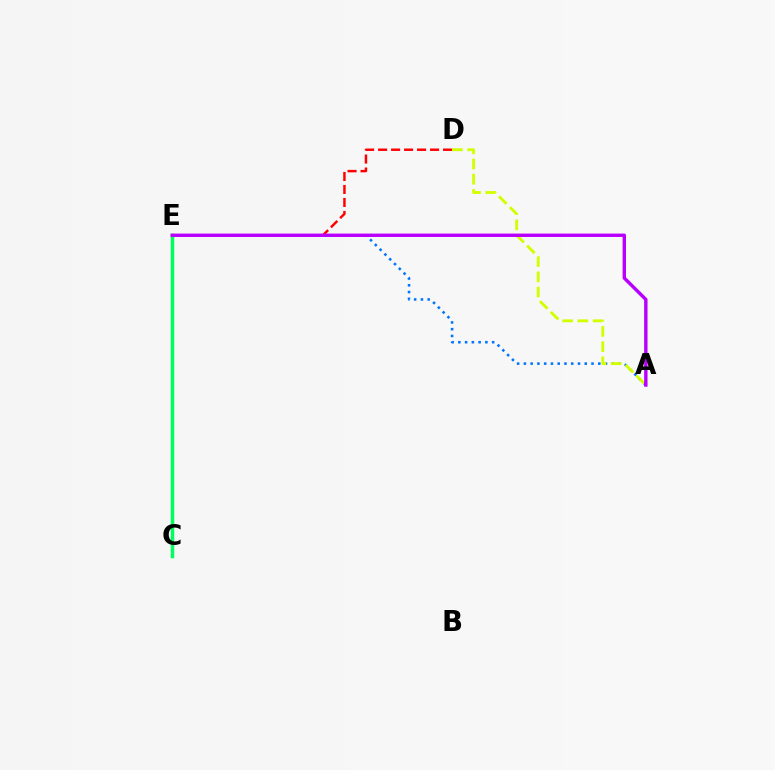{('A', 'E'): [{'color': '#0074ff', 'line_style': 'dotted', 'thickness': 1.84}, {'color': '#b900ff', 'line_style': 'solid', 'thickness': 2.45}], ('D', 'E'): [{'color': '#ff0000', 'line_style': 'dashed', 'thickness': 1.76}], ('A', 'D'): [{'color': '#d1ff00', 'line_style': 'dashed', 'thickness': 2.07}], ('C', 'E'): [{'color': '#00ff5c', 'line_style': 'solid', 'thickness': 2.5}]}